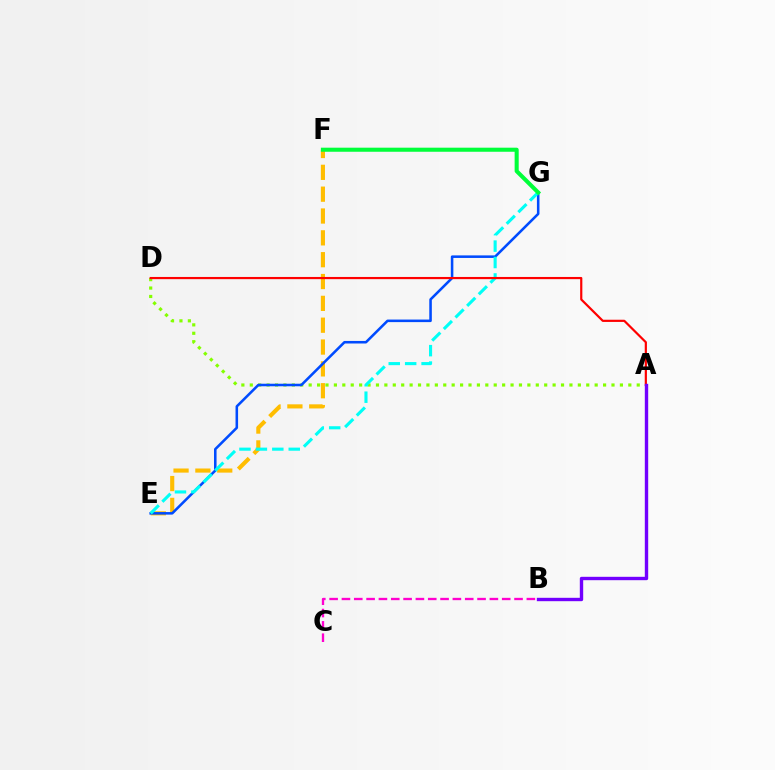{('E', 'F'): [{'color': '#ffbd00', 'line_style': 'dashed', 'thickness': 2.97}], ('A', 'D'): [{'color': '#84ff00', 'line_style': 'dotted', 'thickness': 2.29}, {'color': '#ff0000', 'line_style': 'solid', 'thickness': 1.58}], ('E', 'G'): [{'color': '#004bff', 'line_style': 'solid', 'thickness': 1.84}, {'color': '#00fff6', 'line_style': 'dashed', 'thickness': 2.23}], ('A', 'B'): [{'color': '#7200ff', 'line_style': 'solid', 'thickness': 2.44}], ('B', 'C'): [{'color': '#ff00cf', 'line_style': 'dashed', 'thickness': 1.67}], ('F', 'G'): [{'color': '#00ff39', 'line_style': 'solid', 'thickness': 2.93}]}